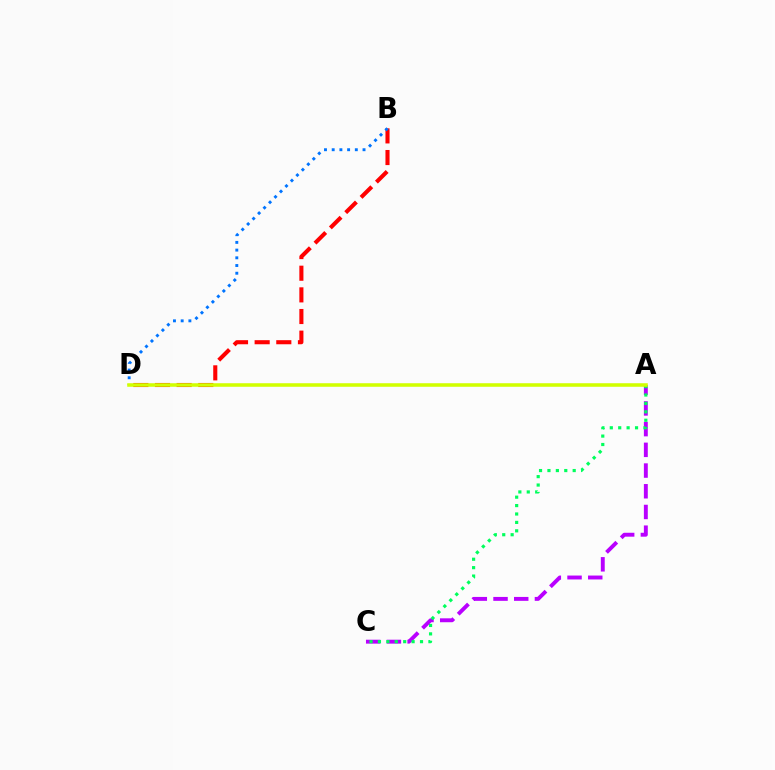{('A', 'C'): [{'color': '#b900ff', 'line_style': 'dashed', 'thickness': 2.81}, {'color': '#00ff5c', 'line_style': 'dotted', 'thickness': 2.29}], ('B', 'D'): [{'color': '#ff0000', 'line_style': 'dashed', 'thickness': 2.94}, {'color': '#0074ff', 'line_style': 'dotted', 'thickness': 2.09}], ('A', 'D'): [{'color': '#d1ff00', 'line_style': 'solid', 'thickness': 2.55}]}